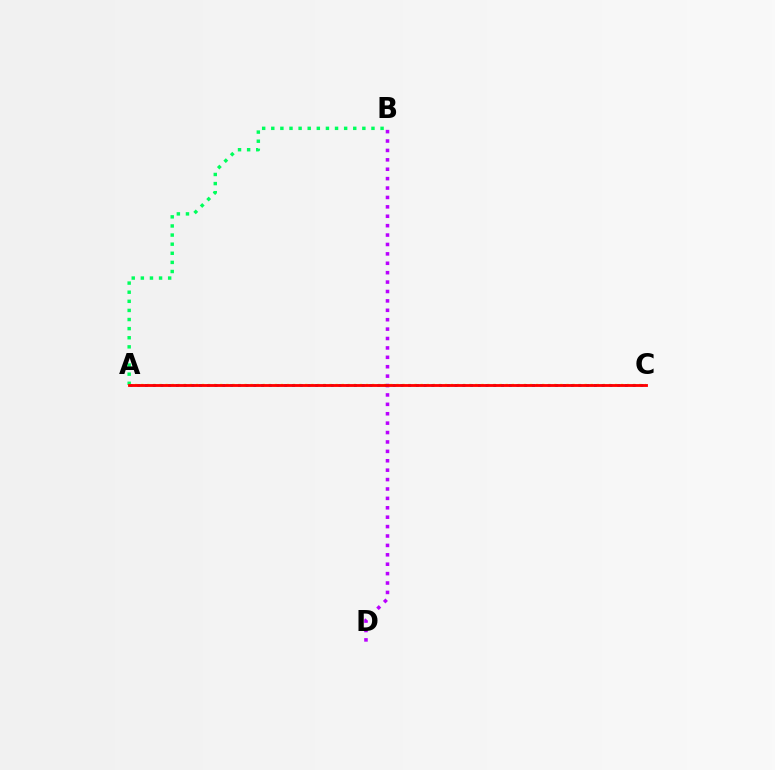{('B', 'D'): [{'color': '#b900ff', 'line_style': 'dotted', 'thickness': 2.56}], ('A', 'C'): [{'color': '#d1ff00', 'line_style': 'dotted', 'thickness': 1.65}, {'color': '#0074ff', 'line_style': 'dotted', 'thickness': 2.1}, {'color': '#ff0000', 'line_style': 'solid', 'thickness': 2.05}], ('A', 'B'): [{'color': '#00ff5c', 'line_style': 'dotted', 'thickness': 2.47}]}